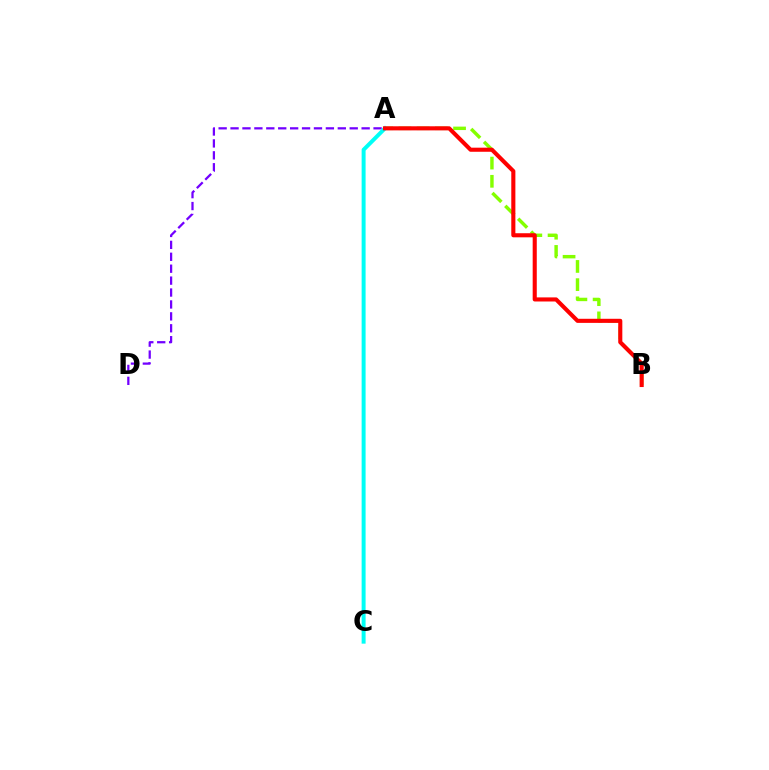{('A', 'D'): [{'color': '#7200ff', 'line_style': 'dashed', 'thickness': 1.62}], ('A', 'B'): [{'color': '#84ff00', 'line_style': 'dashed', 'thickness': 2.47}, {'color': '#ff0000', 'line_style': 'solid', 'thickness': 2.95}], ('A', 'C'): [{'color': '#00fff6', 'line_style': 'solid', 'thickness': 2.85}]}